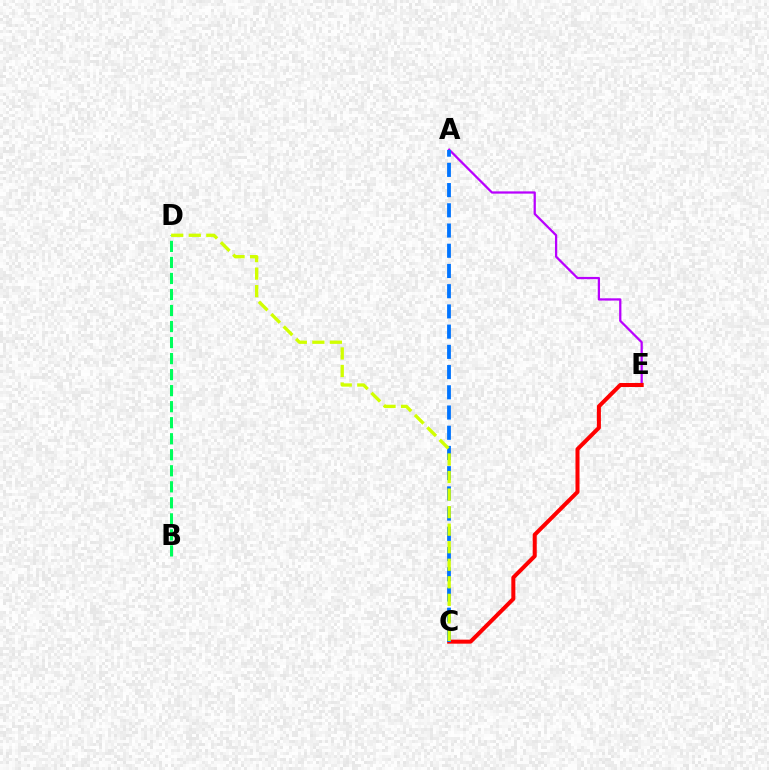{('A', 'E'): [{'color': '#b900ff', 'line_style': 'solid', 'thickness': 1.63}], ('C', 'E'): [{'color': '#ff0000', 'line_style': 'solid', 'thickness': 2.9}], ('A', 'C'): [{'color': '#0074ff', 'line_style': 'dashed', 'thickness': 2.75}], ('B', 'D'): [{'color': '#00ff5c', 'line_style': 'dashed', 'thickness': 2.18}], ('C', 'D'): [{'color': '#d1ff00', 'line_style': 'dashed', 'thickness': 2.38}]}